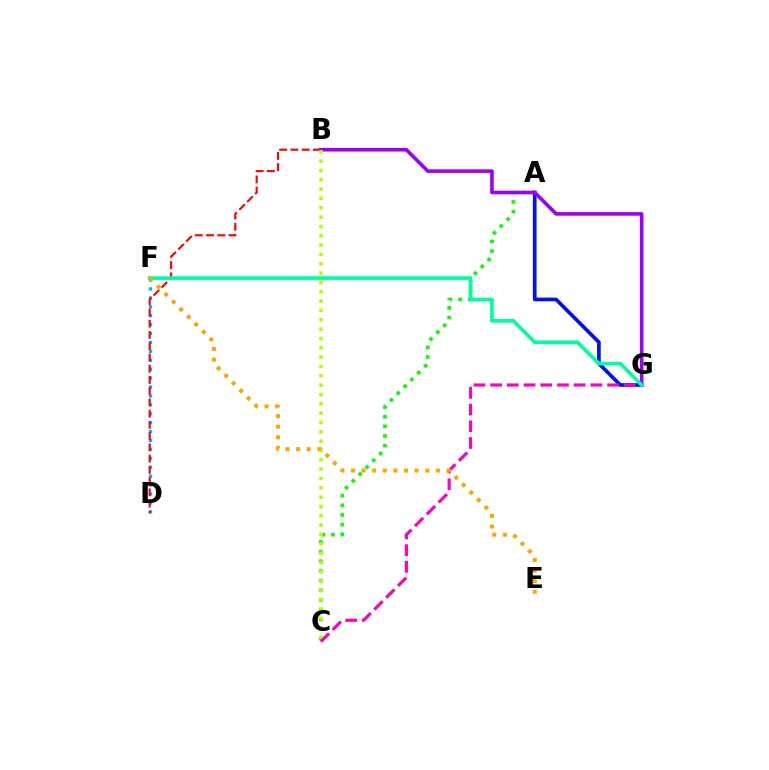{('D', 'F'): [{'color': '#00b5ff', 'line_style': 'dotted', 'thickness': 2.42}], ('A', 'C'): [{'color': '#08ff00', 'line_style': 'dotted', 'thickness': 2.63}], ('B', 'D'): [{'color': '#ff0000', 'line_style': 'dashed', 'thickness': 1.53}], ('A', 'G'): [{'color': '#0010ff', 'line_style': 'solid', 'thickness': 2.65}], ('B', 'G'): [{'color': '#9b00ff', 'line_style': 'solid', 'thickness': 2.59}], ('B', 'C'): [{'color': '#b3ff00', 'line_style': 'dotted', 'thickness': 2.54}], ('C', 'G'): [{'color': '#ff00bd', 'line_style': 'dashed', 'thickness': 2.27}], ('F', 'G'): [{'color': '#00ff9d', 'line_style': 'solid', 'thickness': 2.64}], ('E', 'F'): [{'color': '#ffa500', 'line_style': 'dotted', 'thickness': 2.88}]}